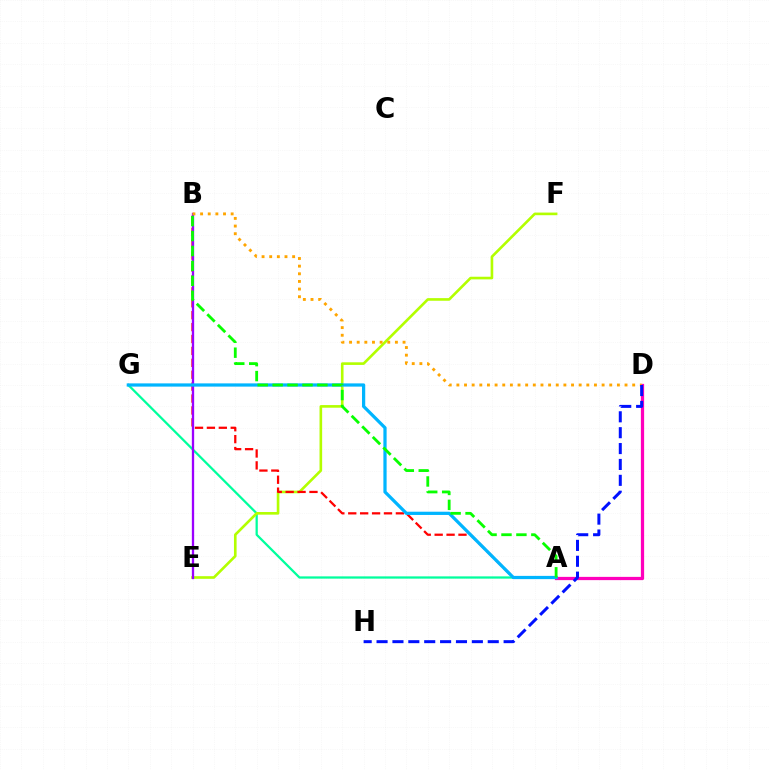{('A', 'G'): [{'color': '#00ff9d', 'line_style': 'solid', 'thickness': 1.62}, {'color': '#00b5ff', 'line_style': 'solid', 'thickness': 2.33}], ('E', 'F'): [{'color': '#b3ff00', 'line_style': 'solid', 'thickness': 1.89}], ('A', 'D'): [{'color': '#ff00bd', 'line_style': 'solid', 'thickness': 2.33}], ('A', 'B'): [{'color': '#ff0000', 'line_style': 'dashed', 'thickness': 1.62}, {'color': '#08ff00', 'line_style': 'dashed', 'thickness': 2.03}], ('B', 'E'): [{'color': '#9b00ff', 'line_style': 'solid', 'thickness': 1.67}], ('B', 'D'): [{'color': '#ffa500', 'line_style': 'dotted', 'thickness': 2.08}], ('D', 'H'): [{'color': '#0010ff', 'line_style': 'dashed', 'thickness': 2.16}]}